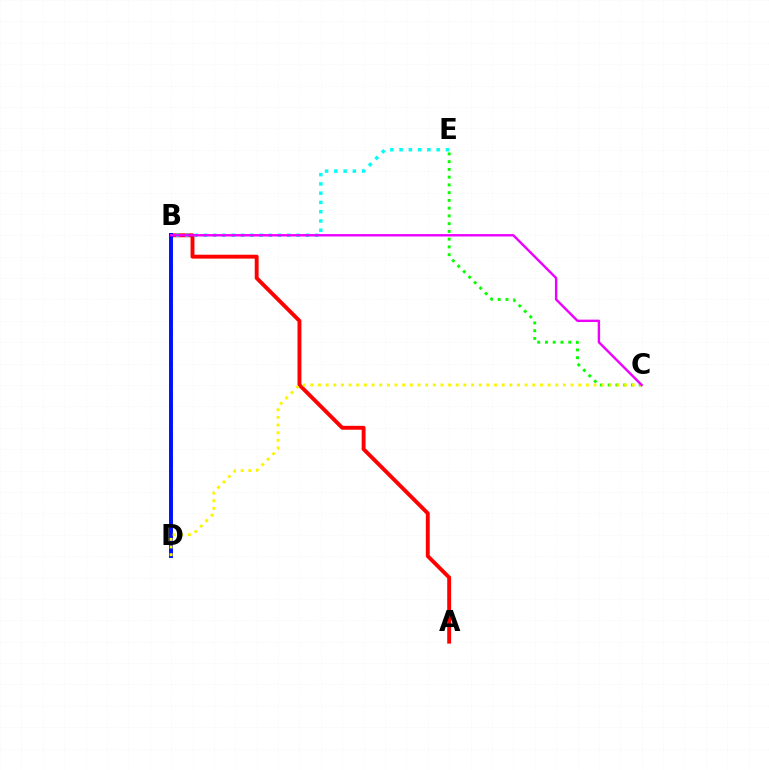{('A', 'B'): [{'color': '#ff0000', 'line_style': 'solid', 'thickness': 2.81}], ('B', 'E'): [{'color': '#00fff6', 'line_style': 'dotted', 'thickness': 2.52}], ('C', 'E'): [{'color': '#08ff00', 'line_style': 'dotted', 'thickness': 2.11}], ('B', 'D'): [{'color': '#0010ff', 'line_style': 'solid', 'thickness': 2.83}], ('C', 'D'): [{'color': '#fcf500', 'line_style': 'dotted', 'thickness': 2.08}], ('B', 'C'): [{'color': '#ee00ff', 'line_style': 'solid', 'thickness': 1.72}]}